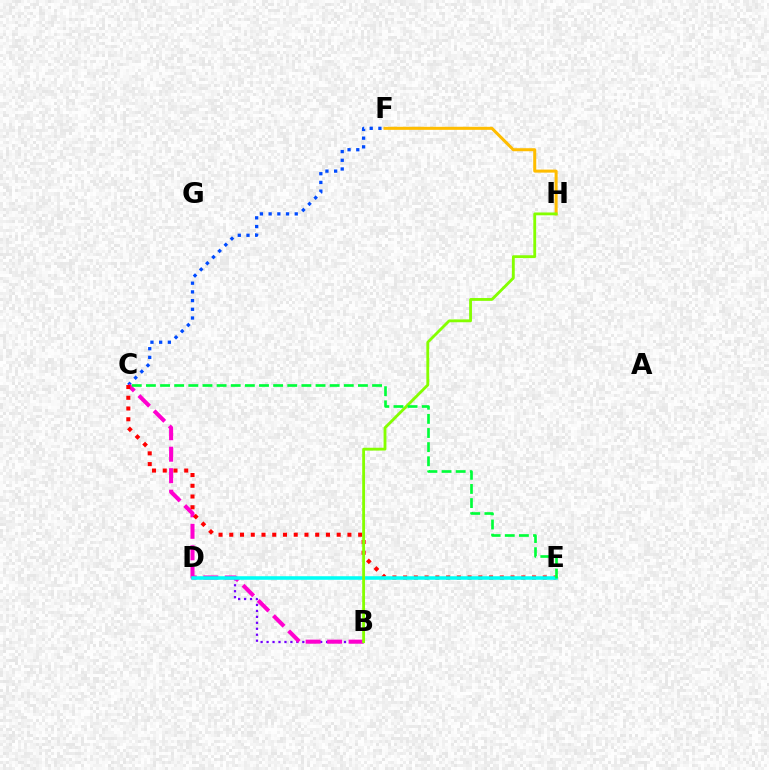{('C', 'F'): [{'color': '#004bff', 'line_style': 'dotted', 'thickness': 2.37}], ('B', 'D'): [{'color': '#7200ff', 'line_style': 'dotted', 'thickness': 1.62}], ('B', 'C'): [{'color': '#ff00cf', 'line_style': 'dashed', 'thickness': 2.92}], ('C', 'E'): [{'color': '#ff0000', 'line_style': 'dotted', 'thickness': 2.92}, {'color': '#00ff39', 'line_style': 'dashed', 'thickness': 1.92}], ('D', 'E'): [{'color': '#00fff6', 'line_style': 'solid', 'thickness': 2.55}], ('F', 'H'): [{'color': '#ffbd00', 'line_style': 'solid', 'thickness': 2.18}], ('B', 'H'): [{'color': '#84ff00', 'line_style': 'solid', 'thickness': 2.04}]}